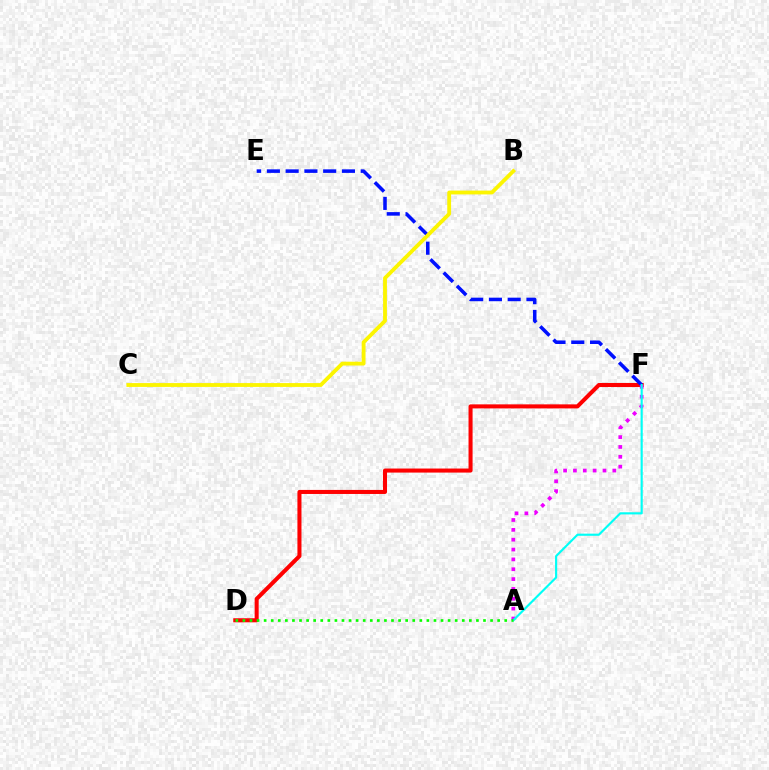{('D', 'F'): [{'color': '#ff0000', 'line_style': 'solid', 'thickness': 2.92}], ('E', 'F'): [{'color': '#0010ff', 'line_style': 'dashed', 'thickness': 2.55}], ('A', 'F'): [{'color': '#ee00ff', 'line_style': 'dotted', 'thickness': 2.68}, {'color': '#00fff6', 'line_style': 'solid', 'thickness': 1.54}], ('B', 'C'): [{'color': '#fcf500', 'line_style': 'solid', 'thickness': 2.76}], ('A', 'D'): [{'color': '#08ff00', 'line_style': 'dotted', 'thickness': 1.92}]}